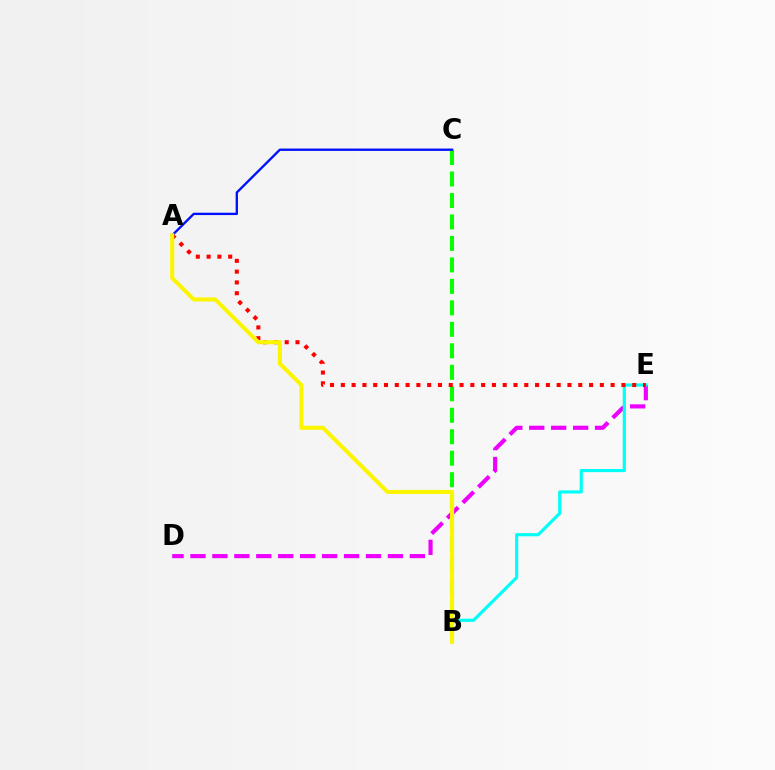{('D', 'E'): [{'color': '#ee00ff', 'line_style': 'dashed', 'thickness': 2.98}], ('B', 'E'): [{'color': '#00fff6', 'line_style': 'solid', 'thickness': 2.27}], ('B', 'C'): [{'color': '#08ff00', 'line_style': 'dashed', 'thickness': 2.92}], ('A', 'E'): [{'color': '#ff0000', 'line_style': 'dotted', 'thickness': 2.93}], ('A', 'C'): [{'color': '#0010ff', 'line_style': 'solid', 'thickness': 1.69}], ('A', 'B'): [{'color': '#fcf500', 'line_style': 'solid', 'thickness': 2.92}]}